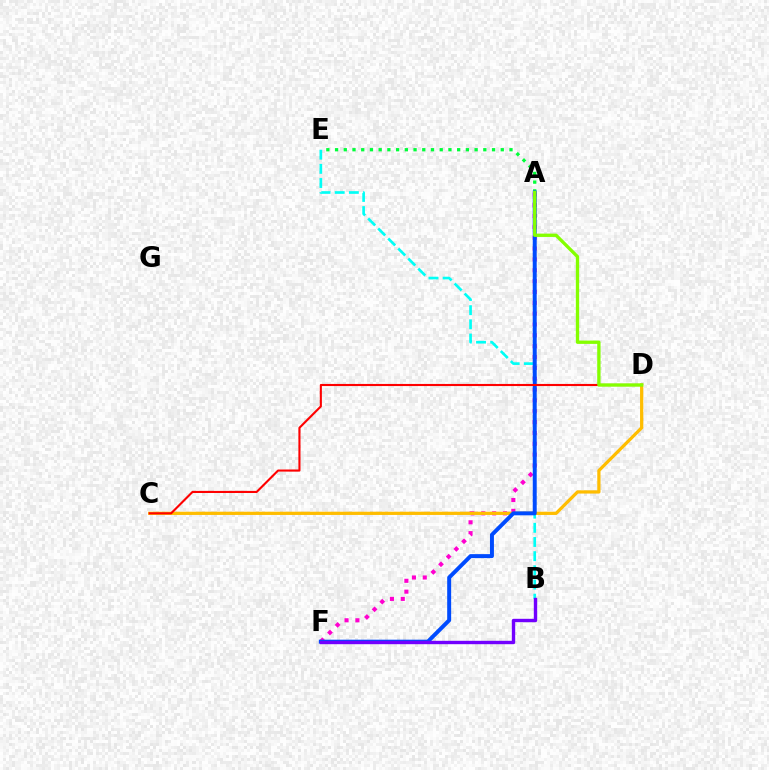{('A', 'F'): [{'color': '#ff00cf', 'line_style': 'dotted', 'thickness': 2.95}, {'color': '#004bff', 'line_style': 'solid', 'thickness': 2.85}], ('A', 'E'): [{'color': '#00ff39', 'line_style': 'dotted', 'thickness': 2.37}], ('B', 'E'): [{'color': '#00fff6', 'line_style': 'dashed', 'thickness': 1.93}], ('C', 'D'): [{'color': '#ffbd00', 'line_style': 'solid', 'thickness': 2.33}, {'color': '#ff0000', 'line_style': 'solid', 'thickness': 1.52}], ('A', 'D'): [{'color': '#84ff00', 'line_style': 'solid', 'thickness': 2.4}], ('B', 'F'): [{'color': '#7200ff', 'line_style': 'solid', 'thickness': 2.43}]}